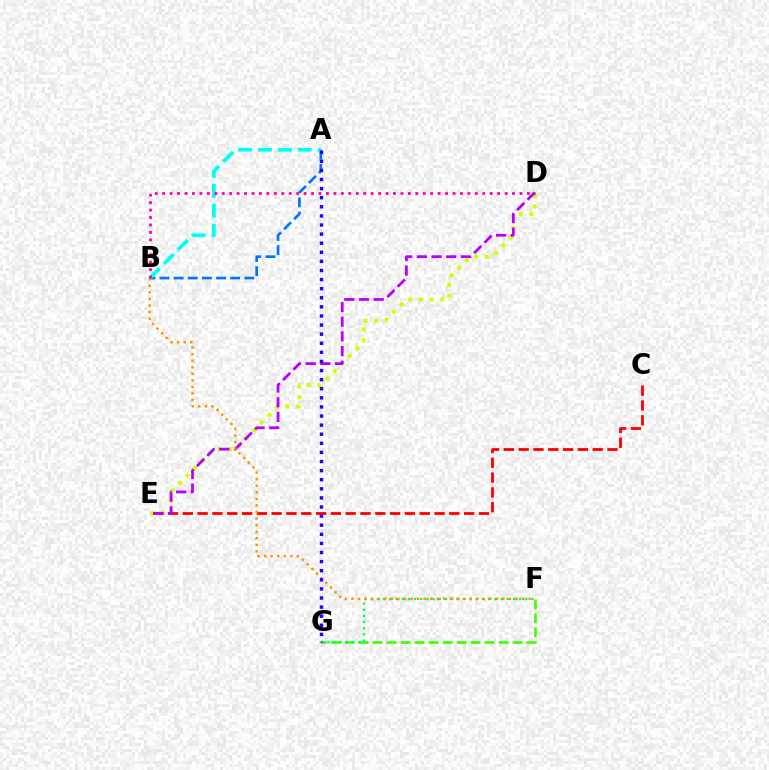{('D', 'E'): [{'color': '#d1ff00', 'line_style': 'dotted', 'thickness': 2.9}, {'color': '#b900ff', 'line_style': 'dashed', 'thickness': 1.99}], ('F', 'G'): [{'color': '#3dff00', 'line_style': 'dashed', 'thickness': 1.9}, {'color': '#00ff5c', 'line_style': 'dotted', 'thickness': 1.68}], ('A', 'B'): [{'color': '#0074ff', 'line_style': 'dashed', 'thickness': 1.92}, {'color': '#00fff6', 'line_style': 'dashed', 'thickness': 2.7}], ('C', 'E'): [{'color': '#ff0000', 'line_style': 'dashed', 'thickness': 2.01}], ('B', 'F'): [{'color': '#ff9400', 'line_style': 'dotted', 'thickness': 1.78}], ('A', 'G'): [{'color': '#2500ff', 'line_style': 'dotted', 'thickness': 2.47}], ('B', 'D'): [{'color': '#ff00ac', 'line_style': 'dotted', 'thickness': 2.02}]}